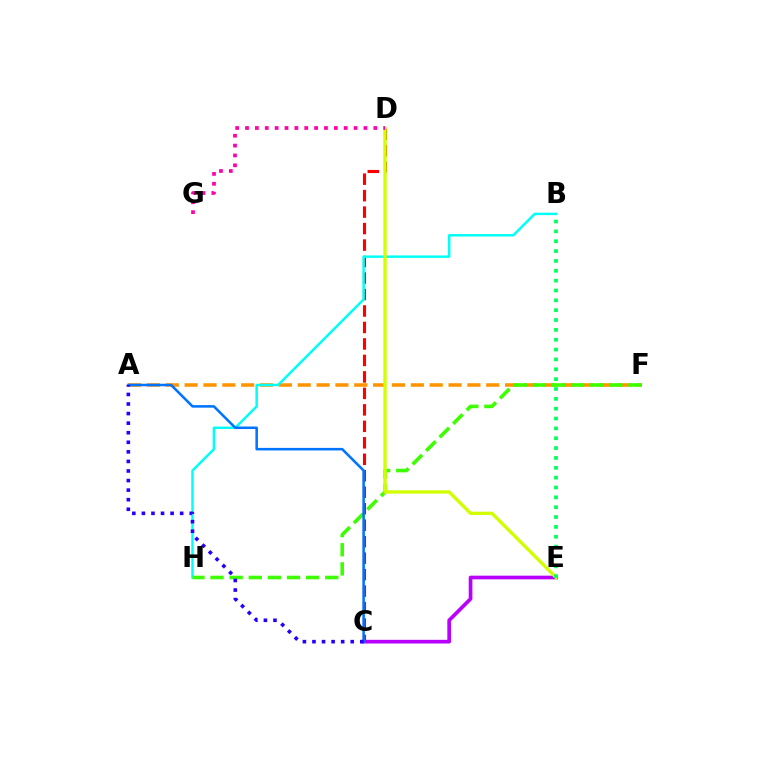{('C', 'D'): [{'color': '#ff0000', 'line_style': 'dashed', 'thickness': 2.24}], ('C', 'E'): [{'color': '#b900ff', 'line_style': 'solid', 'thickness': 2.65}], ('A', 'F'): [{'color': '#ff9400', 'line_style': 'dashed', 'thickness': 2.56}], ('B', 'H'): [{'color': '#00fff6', 'line_style': 'solid', 'thickness': 1.79}], ('F', 'H'): [{'color': '#3dff00', 'line_style': 'dashed', 'thickness': 2.6}], ('A', 'C'): [{'color': '#0074ff', 'line_style': 'solid', 'thickness': 1.83}, {'color': '#2500ff', 'line_style': 'dotted', 'thickness': 2.6}], ('D', 'E'): [{'color': '#d1ff00', 'line_style': 'solid', 'thickness': 2.39}], ('B', 'E'): [{'color': '#00ff5c', 'line_style': 'dotted', 'thickness': 2.68}], ('D', 'G'): [{'color': '#ff00ac', 'line_style': 'dotted', 'thickness': 2.68}]}